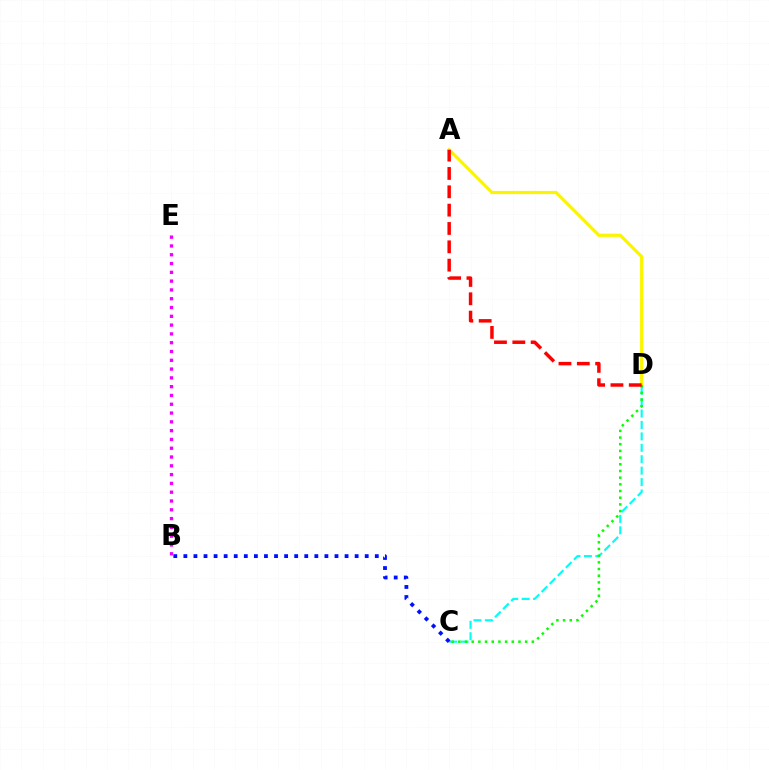{('C', 'D'): [{'color': '#00fff6', 'line_style': 'dashed', 'thickness': 1.55}, {'color': '#08ff00', 'line_style': 'dotted', 'thickness': 1.82}], ('B', 'C'): [{'color': '#0010ff', 'line_style': 'dotted', 'thickness': 2.74}], ('B', 'E'): [{'color': '#ee00ff', 'line_style': 'dotted', 'thickness': 2.39}], ('A', 'D'): [{'color': '#fcf500', 'line_style': 'solid', 'thickness': 2.3}, {'color': '#ff0000', 'line_style': 'dashed', 'thickness': 2.49}]}